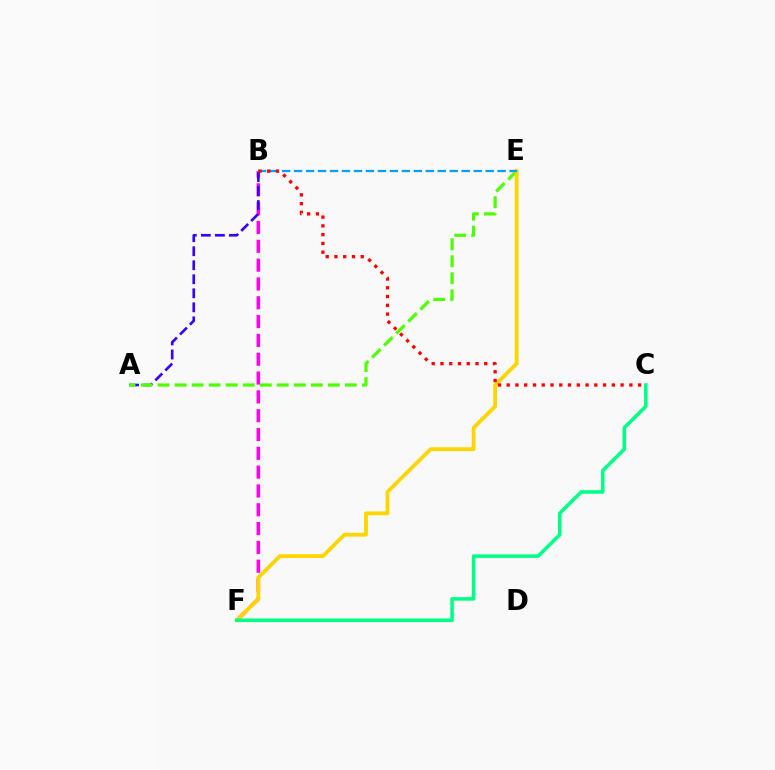{('B', 'F'): [{'color': '#ff00ed', 'line_style': 'dashed', 'thickness': 2.56}], ('A', 'B'): [{'color': '#3700ff', 'line_style': 'dashed', 'thickness': 1.91}], ('A', 'E'): [{'color': '#4fff00', 'line_style': 'dashed', 'thickness': 2.31}], ('E', 'F'): [{'color': '#ffd500', 'line_style': 'solid', 'thickness': 2.75}], ('B', 'E'): [{'color': '#009eff', 'line_style': 'dashed', 'thickness': 1.63}], ('C', 'F'): [{'color': '#00ff86', 'line_style': 'solid', 'thickness': 2.57}], ('B', 'C'): [{'color': '#ff0000', 'line_style': 'dotted', 'thickness': 2.38}]}